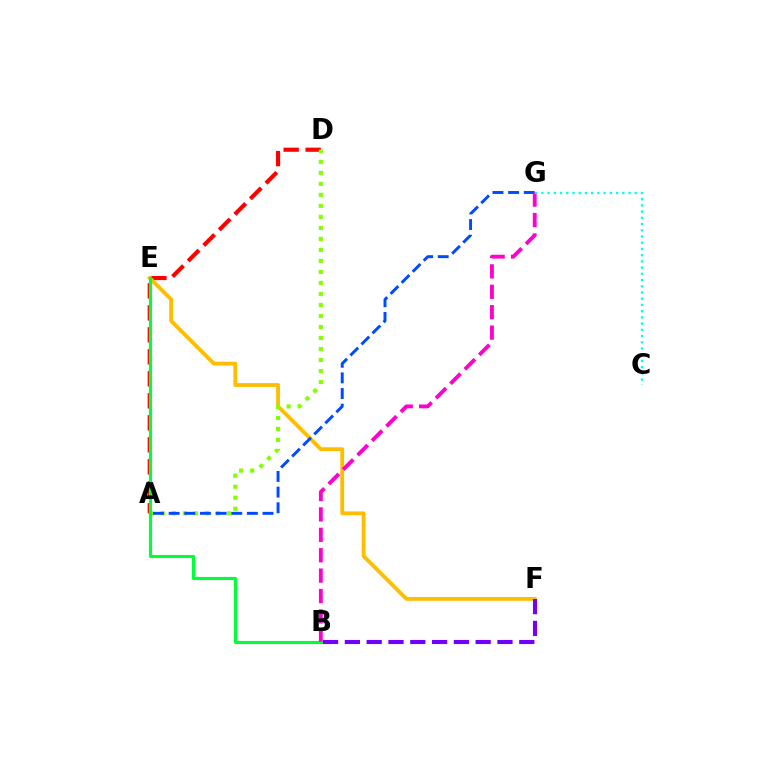{('A', 'D'): [{'color': '#ff0000', 'line_style': 'dashed', 'thickness': 2.99}, {'color': '#84ff00', 'line_style': 'dotted', 'thickness': 2.99}], ('E', 'F'): [{'color': '#ffbd00', 'line_style': 'solid', 'thickness': 2.75}], ('A', 'G'): [{'color': '#004bff', 'line_style': 'dashed', 'thickness': 2.13}], ('B', 'E'): [{'color': '#00ff39', 'line_style': 'solid', 'thickness': 2.25}], ('B', 'G'): [{'color': '#ff00cf', 'line_style': 'dashed', 'thickness': 2.77}], ('B', 'F'): [{'color': '#7200ff', 'line_style': 'dashed', 'thickness': 2.96}], ('C', 'G'): [{'color': '#00fff6', 'line_style': 'dotted', 'thickness': 1.69}]}